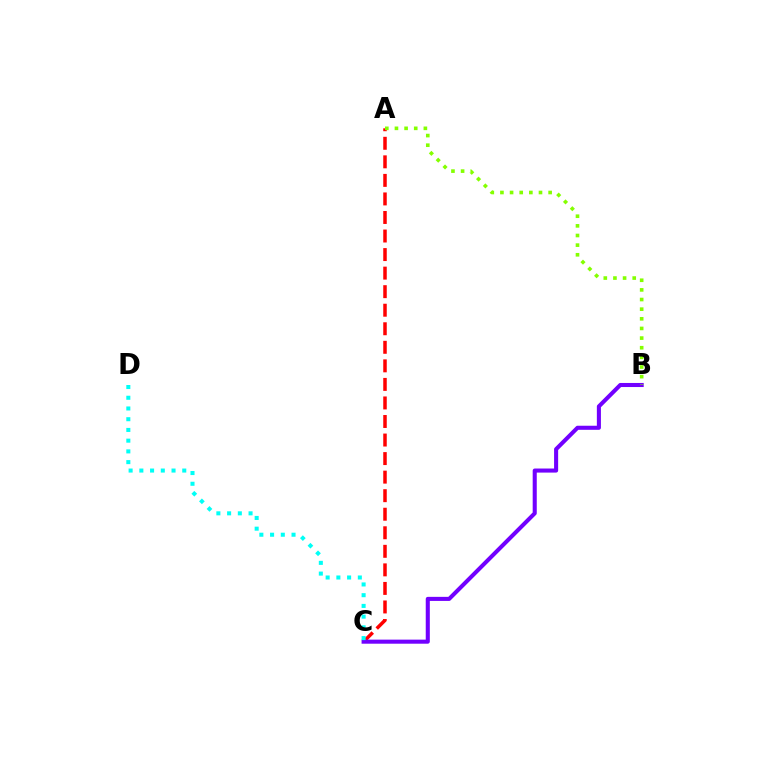{('A', 'C'): [{'color': '#ff0000', 'line_style': 'dashed', 'thickness': 2.52}], ('B', 'C'): [{'color': '#7200ff', 'line_style': 'solid', 'thickness': 2.93}], ('A', 'B'): [{'color': '#84ff00', 'line_style': 'dotted', 'thickness': 2.62}], ('C', 'D'): [{'color': '#00fff6', 'line_style': 'dotted', 'thickness': 2.91}]}